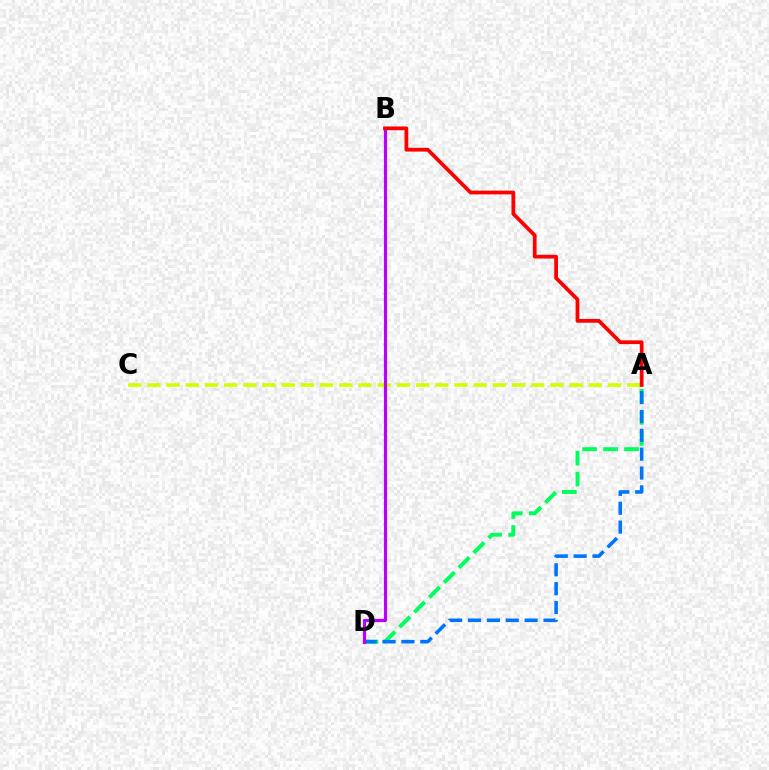{('A', 'C'): [{'color': '#d1ff00', 'line_style': 'dashed', 'thickness': 2.61}], ('A', 'D'): [{'color': '#00ff5c', 'line_style': 'dashed', 'thickness': 2.85}, {'color': '#0074ff', 'line_style': 'dashed', 'thickness': 2.56}], ('B', 'D'): [{'color': '#b900ff', 'line_style': 'solid', 'thickness': 2.28}], ('A', 'B'): [{'color': '#ff0000', 'line_style': 'solid', 'thickness': 2.7}]}